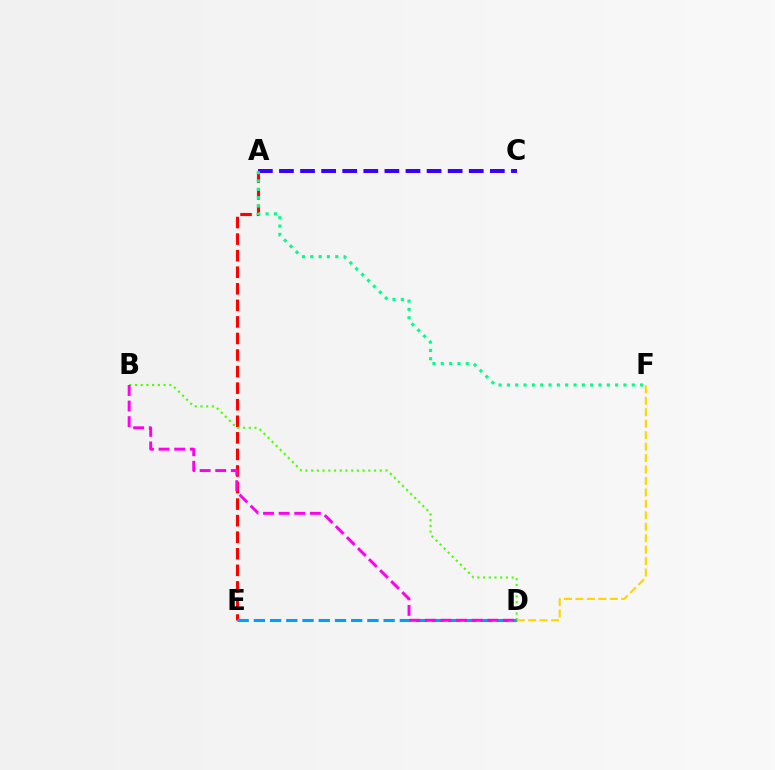{('A', 'E'): [{'color': '#ff0000', 'line_style': 'dashed', 'thickness': 2.25}], ('B', 'D'): [{'color': '#4fff00', 'line_style': 'dotted', 'thickness': 1.55}, {'color': '#ff00ed', 'line_style': 'dashed', 'thickness': 2.12}], ('A', 'C'): [{'color': '#3700ff', 'line_style': 'dashed', 'thickness': 2.86}], ('D', 'E'): [{'color': '#009eff', 'line_style': 'dashed', 'thickness': 2.2}], ('D', 'F'): [{'color': '#ffd500', 'line_style': 'dashed', 'thickness': 1.56}], ('A', 'F'): [{'color': '#00ff86', 'line_style': 'dotted', 'thickness': 2.26}]}